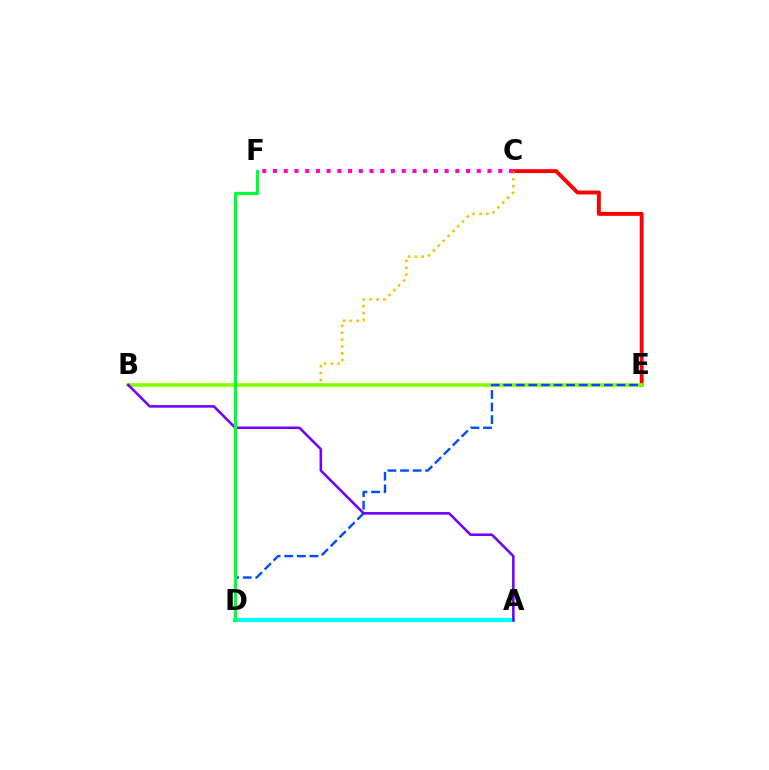{('A', 'D'): [{'color': '#00fff6', 'line_style': 'solid', 'thickness': 2.97}], ('C', 'E'): [{'color': '#ff0000', 'line_style': 'solid', 'thickness': 2.81}], ('B', 'C'): [{'color': '#ffbd00', 'line_style': 'dotted', 'thickness': 1.86}], ('B', 'E'): [{'color': '#84ff00', 'line_style': 'solid', 'thickness': 2.6}], ('A', 'B'): [{'color': '#7200ff', 'line_style': 'solid', 'thickness': 1.84}], ('D', 'E'): [{'color': '#004bff', 'line_style': 'dashed', 'thickness': 1.71}], ('C', 'F'): [{'color': '#ff00cf', 'line_style': 'dotted', 'thickness': 2.91}], ('D', 'F'): [{'color': '#00ff39', 'line_style': 'solid', 'thickness': 2.33}]}